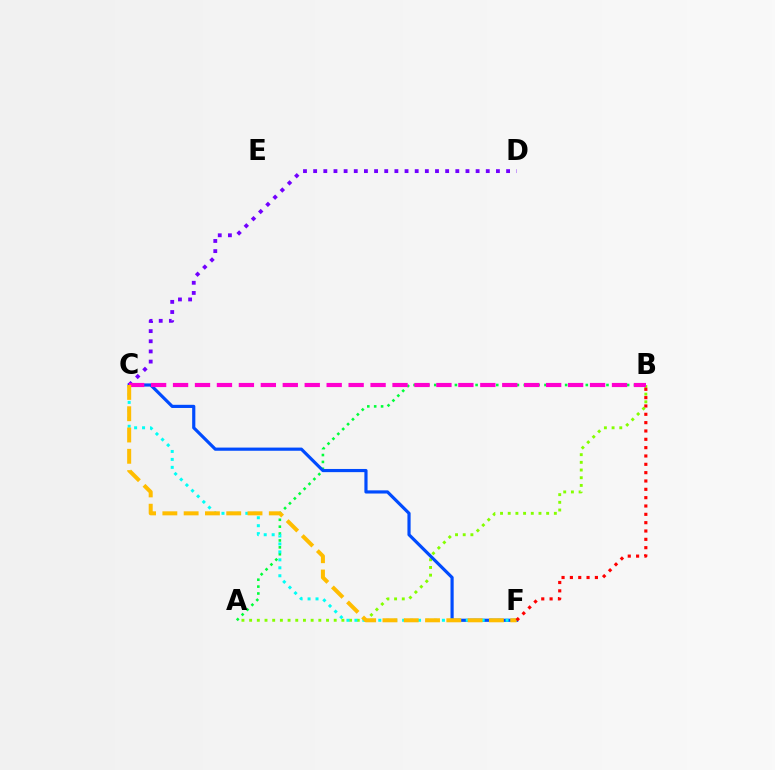{('A', 'B'): [{'color': '#84ff00', 'line_style': 'dotted', 'thickness': 2.09}, {'color': '#00ff39', 'line_style': 'dotted', 'thickness': 1.87}], ('C', 'F'): [{'color': '#004bff', 'line_style': 'solid', 'thickness': 2.28}, {'color': '#00fff6', 'line_style': 'dotted', 'thickness': 2.16}, {'color': '#ffbd00', 'line_style': 'dashed', 'thickness': 2.89}], ('C', 'D'): [{'color': '#7200ff', 'line_style': 'dotted', 'thickness': 2.76}], ('B', 'C'): [{'color': '#ff00cf', 'line_style': 'dashed', 'thickness': 2.98}], ('B', 'F'): [{'color': '#ff0000', 'line_style': 'dotted', 'thickness': 2.26}]}